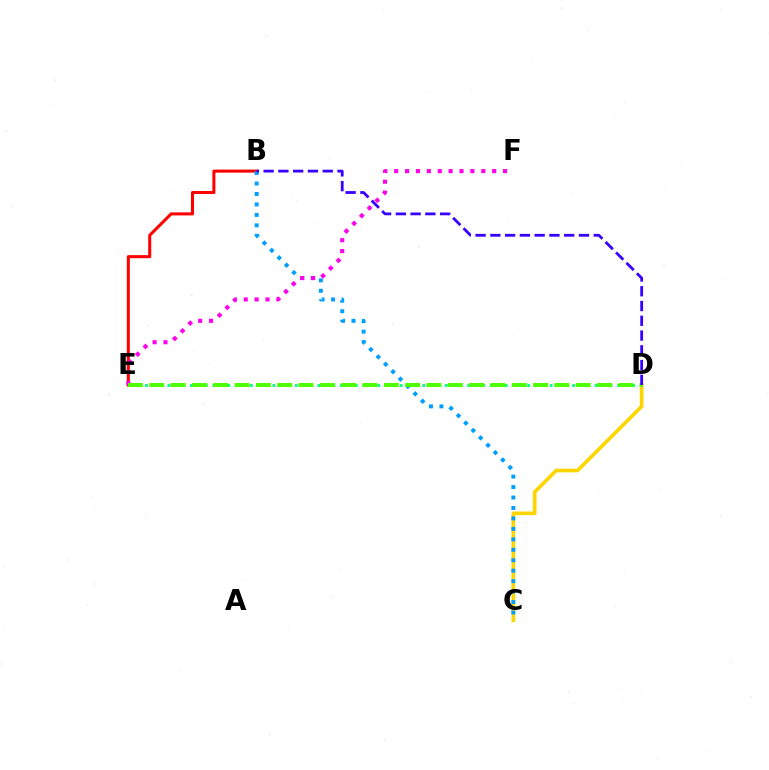{('C', 'D'): [{'color': '#ffd500', 'line_style': 'solid', 'thickness': 2.62}], ('B', 'E'): [{'color': '#ff0000', 'line_style': 'solid', 'thickness': 2.19}], ('B', 'C'): [{'color': '#009eff', 'line_style': 'dotted', 'thickness': 2.84}], ('E', 'F'): [{'color': '#ff00ed', 'line_style': 'dotted', 'thickness': 2.96}], ('D', 'E'): [{'color': '#00ff86', 'line_style': 'dotted', 'thickness': 2.04}, {'color': '#4fff00', 'line_style': 'dashed', 'thickness': 2.9}], ('B', 'D'): [{'color': '#3700ff', 'line_style': 'dashed', 'thickness': 2.01}]}